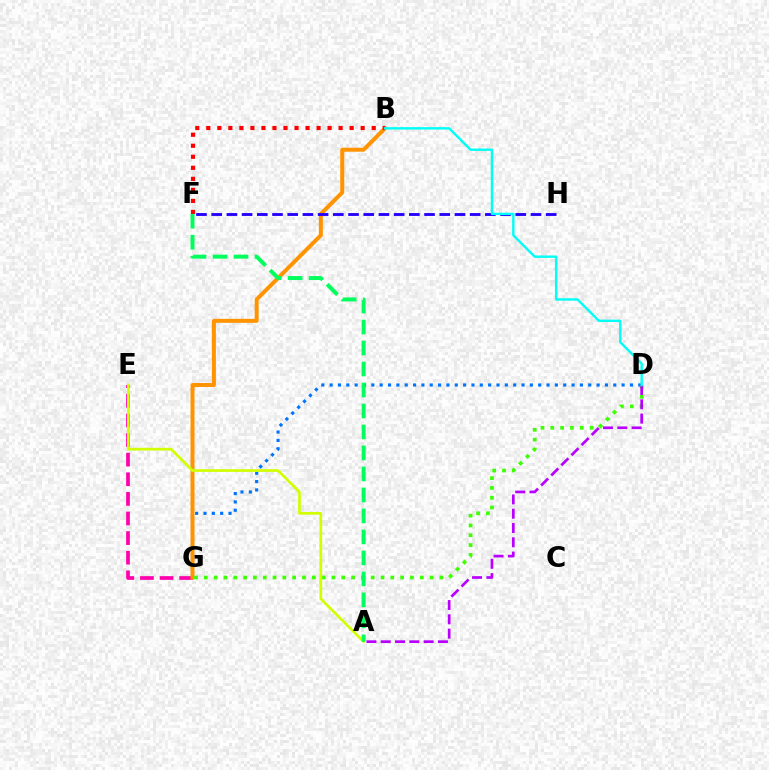{('E', 'G'): [{'color': '#ff00ac', 'line_style': 'dashed', 'thickness': 2.66}], ('D', 'G'): [{'color': '#0074ff', 'line_style': 'dotted', 'thickness': 2.27}, {'color': '#3dff00', 'line_style': 'dotted', 'thickness': 2.67}], ('B', 'G'): [{'color': '#ff9400', 'line_style': 'solid', 'thickness': 2.87}], ('B', 'F'): [{'color': '#ff0000', 'line_style': 'dotted', 'thickness': 3.0}], ('F', 'H'): [{'color': '#2500ff', 'line_style': 'dashed', 'thickness': 2.07}], ('A', 'D'): [{'color': '#b900ff', 'line_style': 'dashed', 'thickness': 1.94}], ('B', 'D'): [{'color': '#00fff6', 'line_style': 'solid', 'thickness': 1.73}], ('A', 'E'): [{'color': '#d1ff00', 'line_style': 'solid', 'thickness': 1.94}], ('A', 'F'): [{'color': '#00ff5c', 'line_style': 'dashed', 'thickness': 2.85}]}